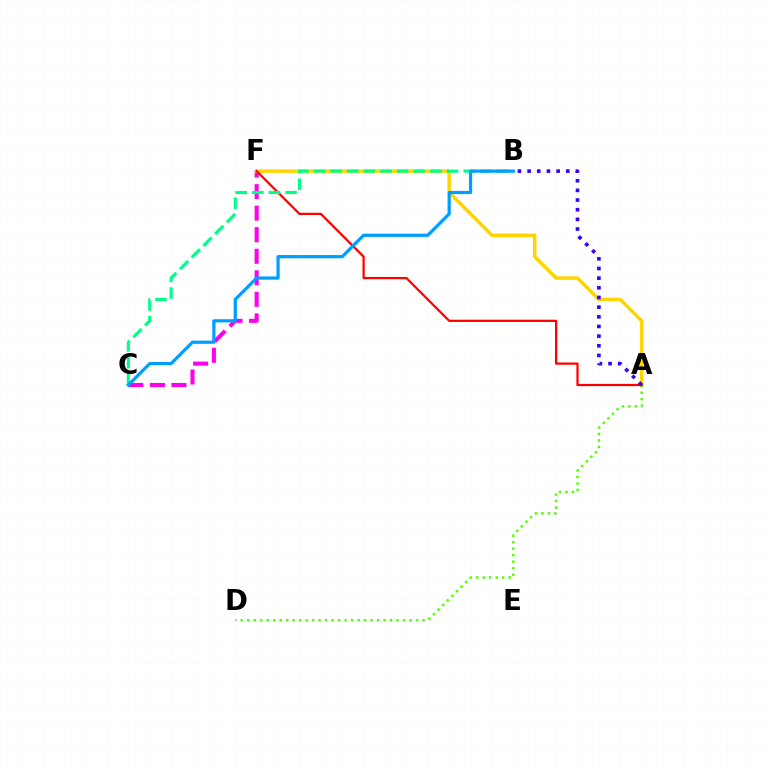{('C', 'F'): [{'color': '#ff00ed', 'line_style': 'dashed', 'thickness': 2.93}], ('A', 'F'): [{'color': '#ffd500', 'line_style': 'solid', 'thickness': 2.53}, {'color': '#ff0000', 'line_style': 'solid', 'thickness': 1.61}], ('A', 'D'): [{'color': '#4fff00', 'line_style': 'dotted', 'thickness': 1.76}], ('A', 'B'): [{'color': '#3700ff', 'line_style': 'dotted', 'thickness': 2.63}], ('B', 'C'): [{'color': '#00ff86', 'line_style': 'dashed', 'thickness': 2.26}, {'color': '#009eff', 'line_style': 'solid', 'thickness': 2.32}]}